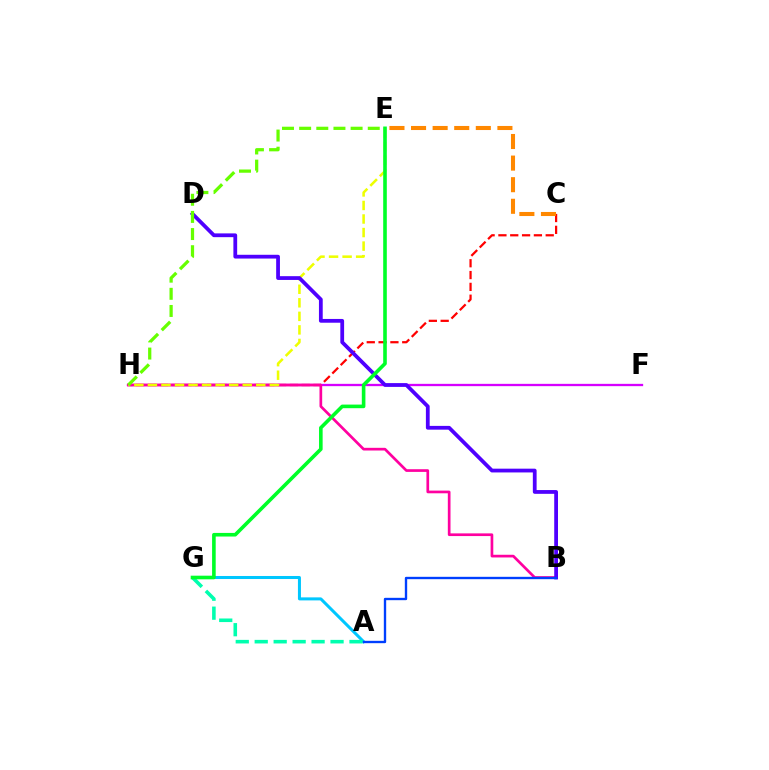{('A', 'G'): [{'color': '#00c7ff', 'line_style': 'solid', 'thickness': 2.18}, {'color': '#00ffaf', 'line_style': 'dashed', 'thickness': 2.58}], ('C', 'H'): [{'color': '#ff0000', 'line_style': 'dashed', 'thickness': 1.61}], ('F', 'H'): [{'color': '#d600ff', 'line_style': 'solid', 'thickness': 1.66}], ('B', 'H'): [{'color': '#ff00a0', 'line_style': 'solid', 'thickness': 1.94}], ('E', 'H'): [{'color': '#eeff00', 'line_style': 'dashed', 'thickness': 1.84}, {'color': '#66ff00', 'line_style': 'dashed', 'thickness': 2.33}], ('B', 'D'): [{'color': '#4f00ff', 'line_style': 'solid', 'thickness': 2.72}], ('C', 'E'): [{'color': '#ff8800', 'line_style': 'dashed', 'thickness': 2.93}], ('A', 'B'): [{'color': '#003fff', 'line_style': 'solid', 'thickness': 1.7}], ('E', 'G'): [{'color': '#00ff27', 'line_style': 'solid', 'thickness': 2.6}]}